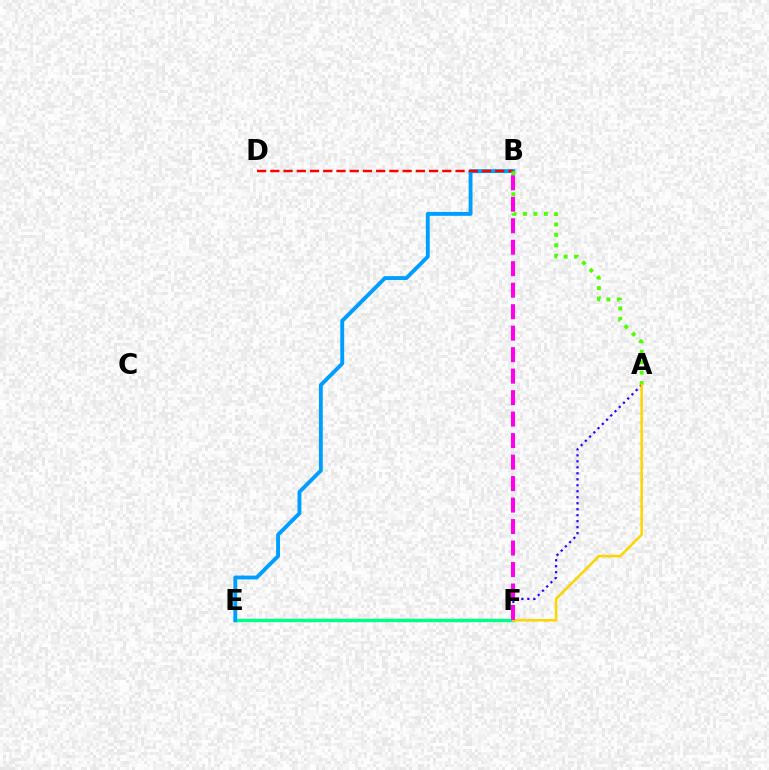{('E', 'F'): [{'color': '#00ff86', 'line_style': 'solid', 'thickness': 2.46}], ('B', 'E'): [{'color': '#009eff', 'line_style': 'solid', 'thickness': 2.79}], ('B', 'D'): [{'color': '#ff0000', 'line_style': 'dashed', 'thickness': 1.8}], ('A', 'B'): [{'color': '#4fff00', 'line_style': 'dotted', 'thickness': 2.83}], ('A', 'F'): [{'color': '#3700ff', 'line_style': 'dotted', 'thickness': 1.63}, {'color': '#ffd500', 'line_style': 'solid', 'thickness': 1.82}], ('B', 'F'): [{'color': '#ff00ed', 'line_style': 'dashed', 'thickness': 2.92}]}